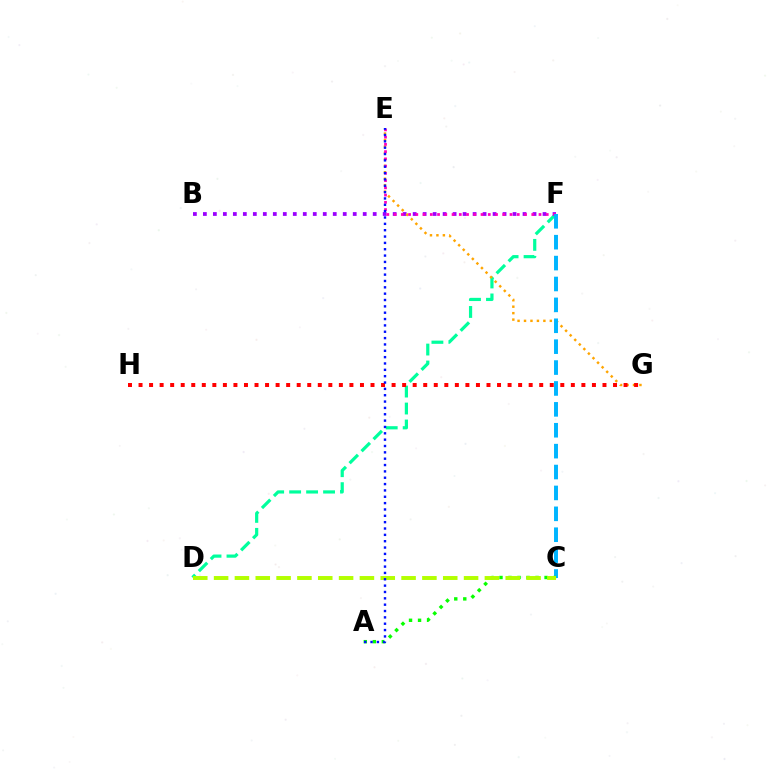{('D', 'F'): [{'color': '#00ff9d', 'line_style': 'dashed', 'thickness': 2.3}], ('B', 'F'): [{'color': '#9b00ff', 'line_style': 'dotted', 'thickness': 2.71}], ('E', 'G'): [{'color': '#ffa500', 'line_style': 'dotted', 'thickness': 1.75}], ('E', 'F'): [{'color': '#ff00bd', 'line_style': 'dotted', 'thickness': 1.97}], ('C', 'F'): [{'color': '#00b5ff', 'line_style': 'dashed', 'thickness': 2.84}], ('A', 'C'): [{'color': '#08ff00', 'line_style': 'dotted', 'thickness': 2.45}], ('C', 'D'): [{'color': '#b3ff00', 'line_style': 'dashed', 'thickness': 2.83}], ('G', 'H'): [{'color': '#ff0000', 'line_style': 'dotted', 'thickness': 2.86}], ('A', 'E'): [{'color': '#0010ff', 'line_style': 'dotted', 'thickness': 1.72}]}